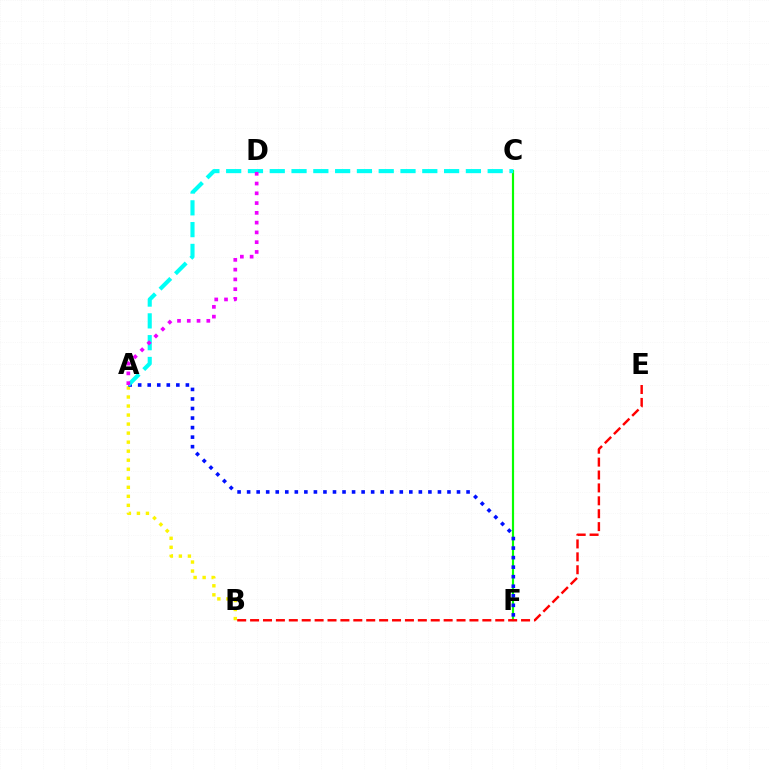{('A', 'B'): [{'color': '#fcf500', 'line_style': 'dotted', 'thickness': 2.45}], ('C', 'F'): [{'color': '#08ff00', 'line_style': 'solid', 'thickness': 1.56}], ('B', 'E'): [{'color': '#ff0000', 'line_style': 'dashed', 'thickness': 1.75}], ('A', 'F'): [{'color': '#0010ff', 'line_style': 'dotted', 'thickness': 2.59}], ('A', 'C'): [{'color': '#00fff6', 'line_style': 'dashed', 'thickness': 2.96}], ('A', 'D'): [{'color': '#ee00ff', 'line_style': 'dotted', 'thickness': 2.65}]}